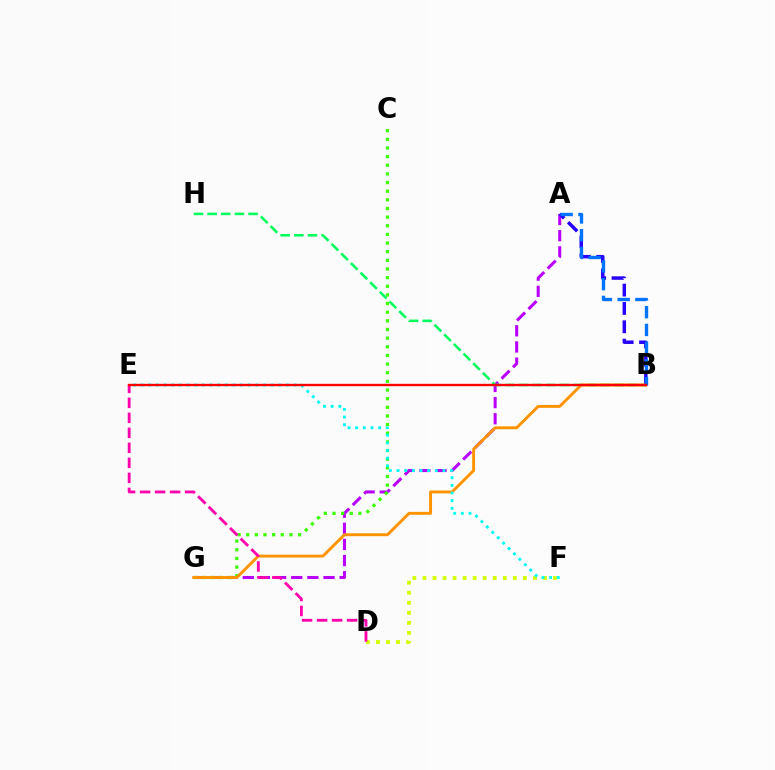{('A', 'G'): [{'color': '#b900ff', 'line_style': 'dashed', 'thickness': 2.19}], ('C', 'G'): [{'color': '#3dff00', 'line_style': 'dotted', 'thickness': 2.35}], ('B', 'H'): [{'color': '#00ff5c', 'line_style': 'dashed', 'thickness': 1.85}], ('D', 'F'): [{'color': '#d1ff00', 'line_style': 'dotted', 'thickness': 2.73}], ('A', 'B'): [{'color': '#2500ff', 'line_style': 'dashed', 'thickness': 2.49}, {'color': '#0074ff', 'line_style': 'dashed', 'thickness': 2.41}], ('B', 'G'): [{'color': '#ff9400', 'line_style': 'solid', 'thickness': 2.1}], ('D', 'E'): [{'color': '#ff00ac', 'line_style': 'dashed', 'thickness': 2.04}], ('E', 'F'): [{'color': '#00fff6', 'line_style': 'dotted', 'thickness': 2.08}], ('B', 'E'): [{'color': '#ff0000', 'line_style': 'solid', 'thickness': 1.7}]}